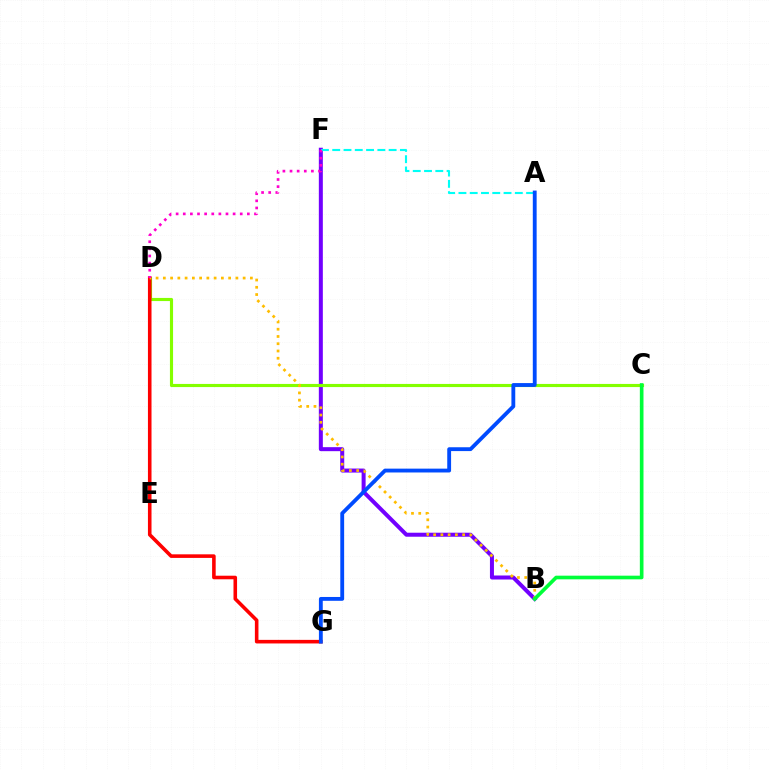{('B', 'F'): [{'color': '#7200ff', 'line_style': 'solid', 'thickness': 2.88}], ('C', 'D'): [{'color': '#84ff00', 'line_style': 'solid', 'thickness': 2.26}], ('D', 'G'): [{'color': '#ff0000', 'line_style': 'solid', 'thickness': 2.58}], ('B', 'D'): [{'color': '#ffbd00', 'line_style': 'dotted', 'thickness': 1.97}], ('A', 'F'): [{'color': '#00fff6', 'line_style': 'dashed', 'thickness': 1.53}], ('B', 'C'): [{'color': '#00ff39', 'line_style': 'solid', 'thickness': 2.63}], ('D', 'F'): [{'color': '#ff00cf', 'line_style': 'dotted', 'thickness': 1.93}], ('A', 'G'): [{'color': '#004bff', 'line_style': 'solid', 'thickness': 2.76}]}